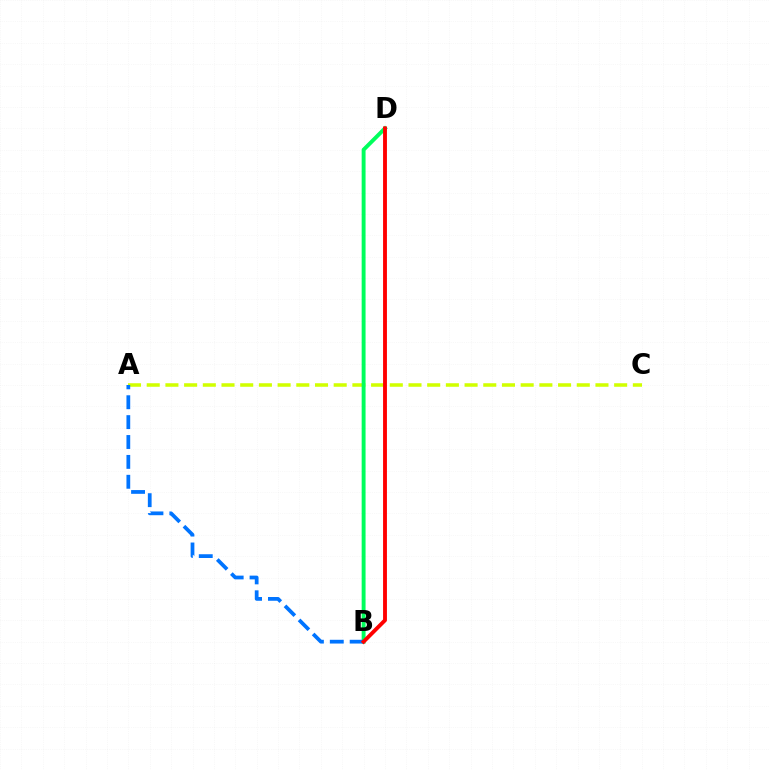{('B', 'D'): [{'color': '#b900ff', 'line_style': 'solid', 'thickness': 1.77}, {'color': '#00ff5c', 'line_style': 'solid', 'thickness': 2.81}, {'color': '#ff0000', 'line_style': 'solid', 'thickness': 2.78}], ('A', 'C'): [{'color': '#d1ff00', 'line_style': 'dashed', 'thickness': 2.54}], ('A', 'B'): [{'color': '#0074ff', 'line_style': 'dashed', 'thickness': 2.7}]}